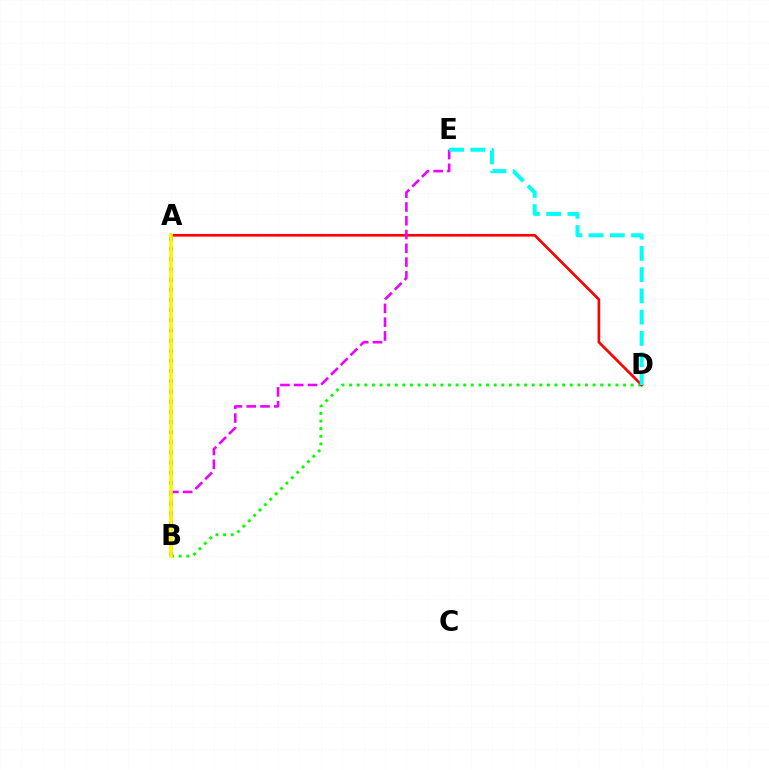{('B', 'D'): [{'color': '#08ff00', 'line_style': 'dotted', 'thickness': 2.07}], ('A', 'D'): [{'color': '#ff0000', 'line_style': 'solid', 'thickness': 1.93}], ('A', 'B'): [{'color': '#0010ff', 'line_style': 'dotted', 'thickness': 2.76}, {'color': '#fcf500', 'line_style': 'solid', 'thickness': 2.64}], ('B', 'E'): [{'color': '#ee00ff', 'line_style': 'dashed', 'thickness': 1.87}], ('D', 'E'): [{'color': '#00fff6', 'line_style': 'dashed', 'thickness': 2.89}]}